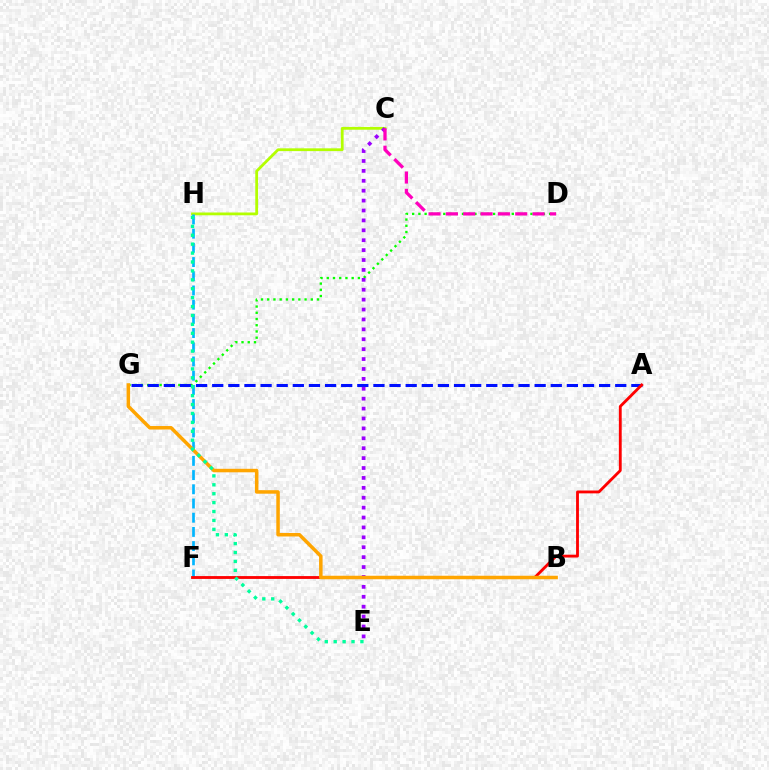{('C', 'H'): [{'color': '#b3ff00', 'line_style': 'solid', 'thickness': 2.01}], ('D', 'G'): [{'color': '#08ff00', 'line_style': 'dotted', 'thickness': 1.69}], ('A', 'G'): [{'color': '#0010ff', 'line_style': 'dashed', 'thickness': 2.19}], ('C', 'E'): [{'color': '#9b00ff', 'line_style': 'dotted', 'thickness': 2.69}], ('F', 'H'): [{'color': '#00b5ff', 'line_style': 'dashed', 'thickness': 1.93}], ('A', 'F'): [{'color': '#ff0000', 'line_style': 'solid', 'thickness': 2.04}], ('B', 'G'): [{'color': '#ffa500', 'line_style': 'solid', 'thickness': 2.52}], ('C', 'D'): [{'color': '#ff00bd', 'line_style': 'dashed', 'thickness': 2.35}], ('E', 'H'): [{'color': '#00ff9d', 'line_style': 'dotted', 'thickness': 2.42}]}